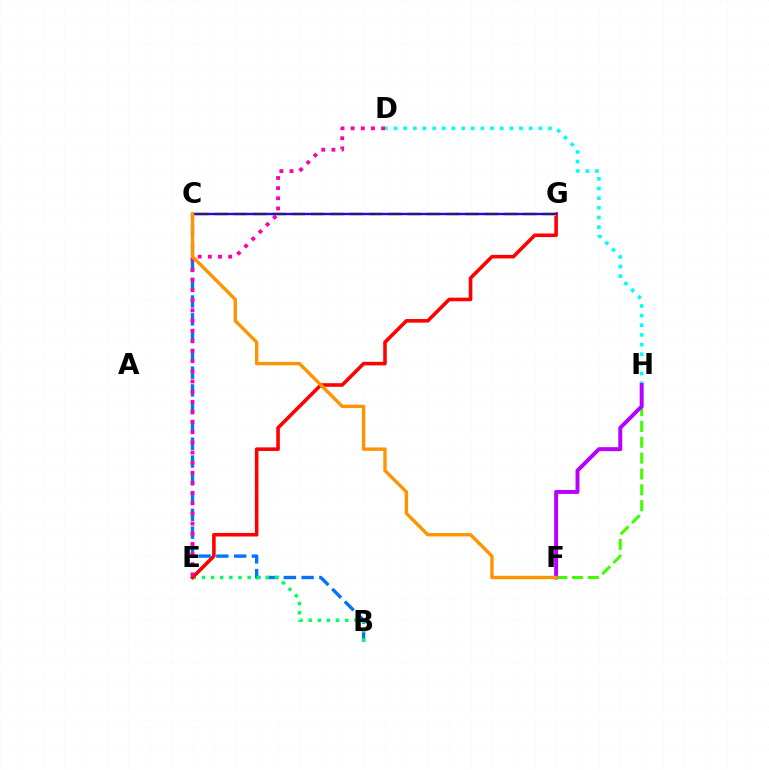{('B', 'C'): [{'color': '#0074ff', 'line_style': 'dashed', 'thickness': 2.41}], ('B', 'E'): [{'color': '#00ff5c', 'line_style': 'dotted', 'thickness': 2.48}], ('D', 'H'): [{'color': '#00fff6', 'line_style': 'dotted', 'thickness': 2.62}], ('E', 'G'): [{'color': '#ff0000', 'line_style': 'solid', 'thickness': 2.58}], ('C', 'G'): [{'color': '#d1ff00', 'line_style': 'dashed', 'thickness': 2.62}, {'color': '#2500ff', 'line_style': 'solid', 'thickness': 1.7}], ('F', 'H'): [{'color': '#3dff00', 'line_style': 'dashed', 'thickness': 2.15}, {'color': '#b900ff', 'line_style': 'solid', 'thickness': 2.85}], ('D', 'E'): [{'color': '#ff00ac', 'line_style': 'dotted', 'thickness': 2.76}], ('C', 'F'): [{'color': '#ff9400', 'line_style': 'solid', 'thickness': 2.44}]}